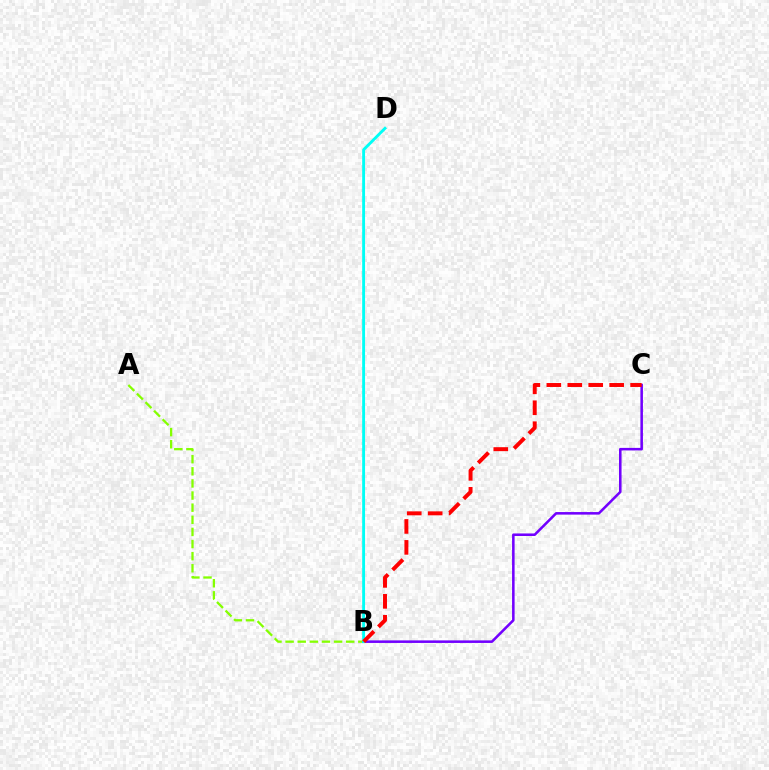{('A', 'B'): [{'color': '#84ff00', 'line_style': 'dashed', 'thickness': 1.65}], ('B', 'C'): [{'color': '#7200ff', 'line_style': 'solid', 'thickness': 1.84}, {'color': '#ff0000', 'line_style': 'dashed', 'thickness': 2.84}], ('B', 'D'): [{'color': '#00fff6', 'line_style': 'solid', 'thickness': 2.07}]}